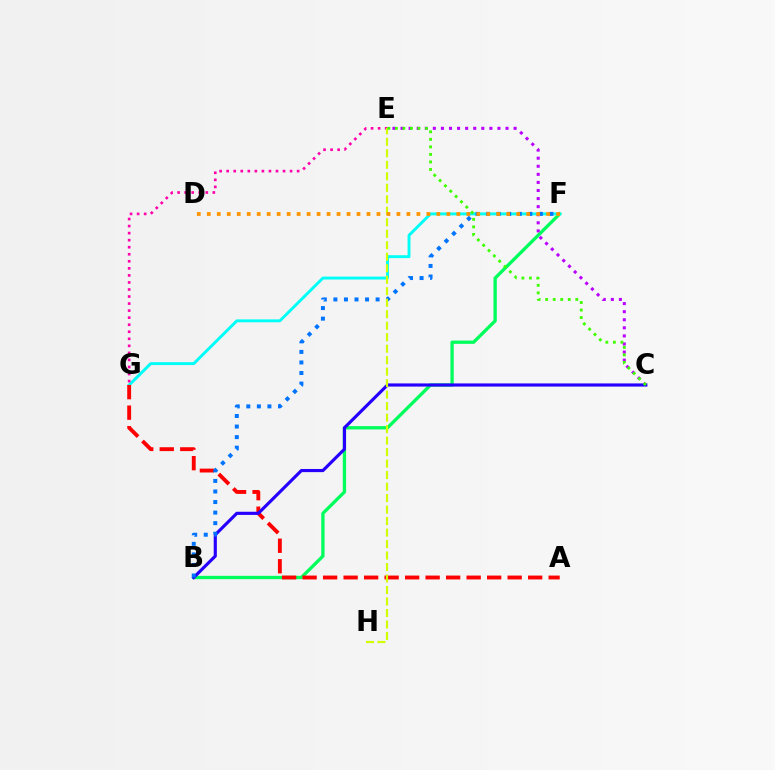{('B', 'F'): [{'color': '#00ff5c', 'line_style': 'solid', 'thickness': 2.38}, {'color': '#0074ff', 'line_style': 'dotted', 'thickness': 2.87}], ('F', 'G'): [{'color': '#00fff6', 'line_style': 'solid', 'thickness': 2.1}], ('A', 'G'): [{'color': '#ff0000', 'line_style': 'dashed', 'thickness': 2.79}], ('C', 'E'): [{'color': '#b900ff', 'line_style': 'dotted', 'thickness': 2.19}, {'color': '#3dff00', 'line_style': 'dotted', 'thickness': 2.05}], ('B', 'C'): [{'color': '#2500ff', 'line_style': 'solid', 'thickness': 2.27}], ('E', 'G'): [{'color': '#ff00ac', 'line_style': 'dotted', 'thickness': 1.91}], ('E', 'H'): [{'color': '#d1ff00', 'line_style': 'dashed', 'thickness': 1.56}], ('D', 'F'): [{'color': '#ff9400', 'line_style': 'dotted', 'thickness': 2.71}]}